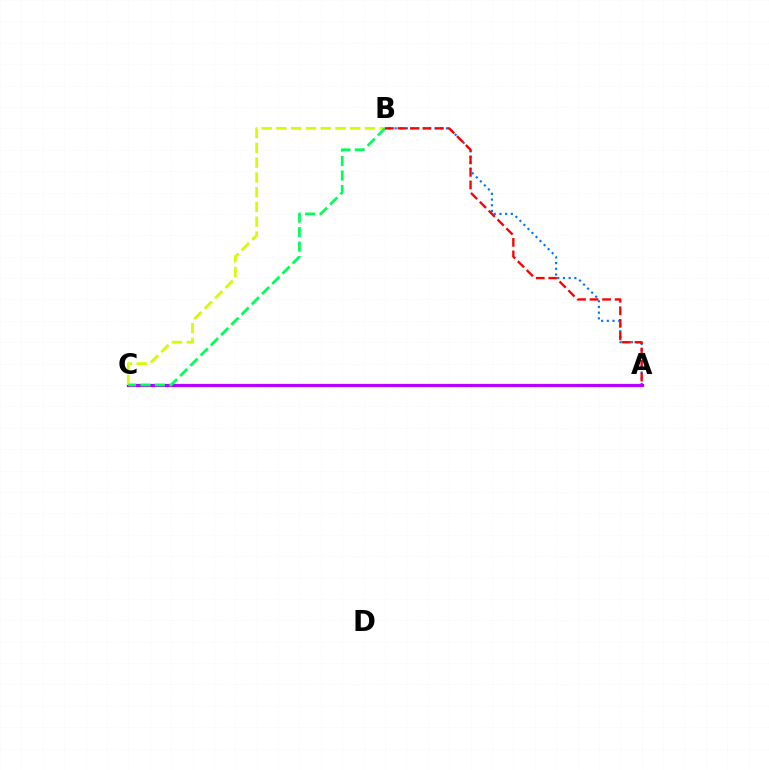{('A', 'B'): [{'color': '#0074ff', 'line_style': 'dotted', 'thickness': 1.55}, {'color': '#ff0000', 'line_style': 'dashed', 'thickness': 1.7}], ('A', 'C'): [{'color': '#b900ff', 'line_style': 'solid', 'thickness': 2.33}], ('B', 'C'): [{'color': '#d1ff00', 'line_style': 'dashed', 'thickness': 2.01}, {'color': '#00ff5c', 'line_style': 'dashed', 'thickness': 1.97}]}